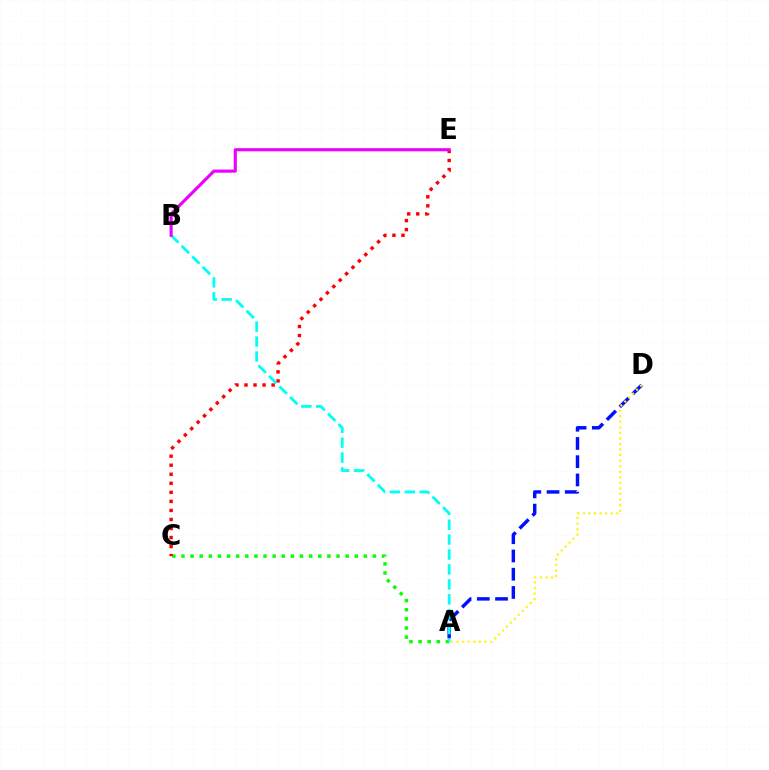{('A', 'C'): [{'color': '#08ff00', 'line_style': 'dotted', 'thickness': 2.48}], ('A', 'D'): [{'color': '#0010ff', 'line_style': 'dashed', 'thickness': 2.48}, {'color': '#fcf500', 'line_style': 'dotted', 'thickness': 1.51}], ('C', 'E'): [{'color': '#ff0000', 'line_style': 'dotted', 'thickness': 2.46}], ('A', 'B'): [{'color': '#00fff6', 'line_style': 'dashed', 'thickness': 2.02}], ('B', 'E'): [{'color': '#ee00ff', 'line_style': 'solid', 'thickness': 2.25}]}